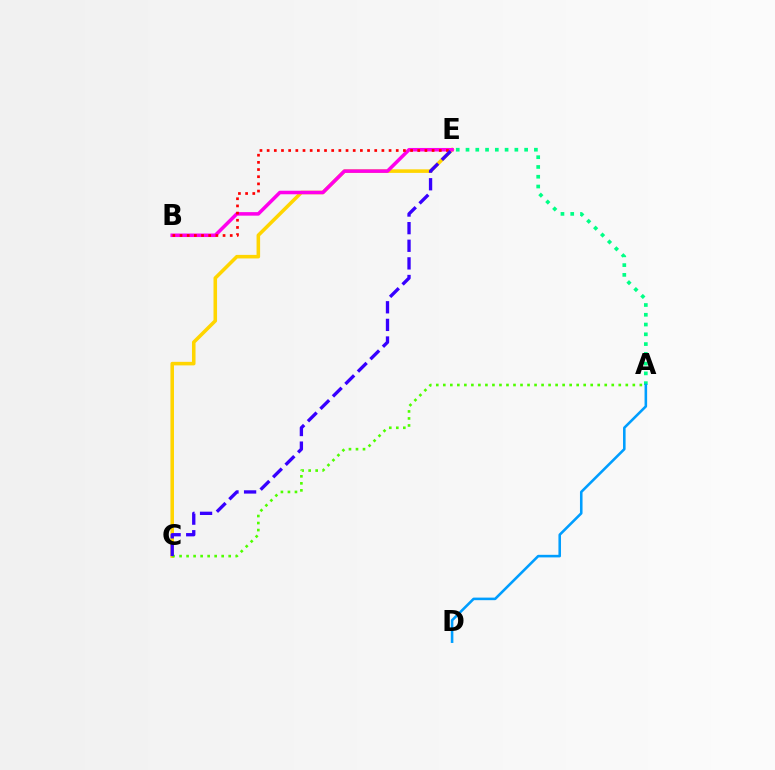{('C', 'E'): [{'color': '#ffd500', 'line_style': 'solid', 'thickness': 2.56}, {'color': '#3700ff', 'line_style': 'dashed', 'thickness': 2.39}], ('A', 'C'): [{'color': '#4fff00', 'line_style': 'dotted', 'thickness': 1.91}], ('B', 'E'): [{'color': '#ff00ed', 'line_style': 'solid', 'thickness': 2.54}, {'color': '#ff0000', 'line_style': 'dotted', 'thickness': 1.95}], ('A', 'E'): [{'color': '#00ff86', 'line_style': 'dotted', 'thickness': 2.65}], ('A', 'D'): [{'color': '#009eff', 'line_style': 'solid', 'thickness': 1.85}]}